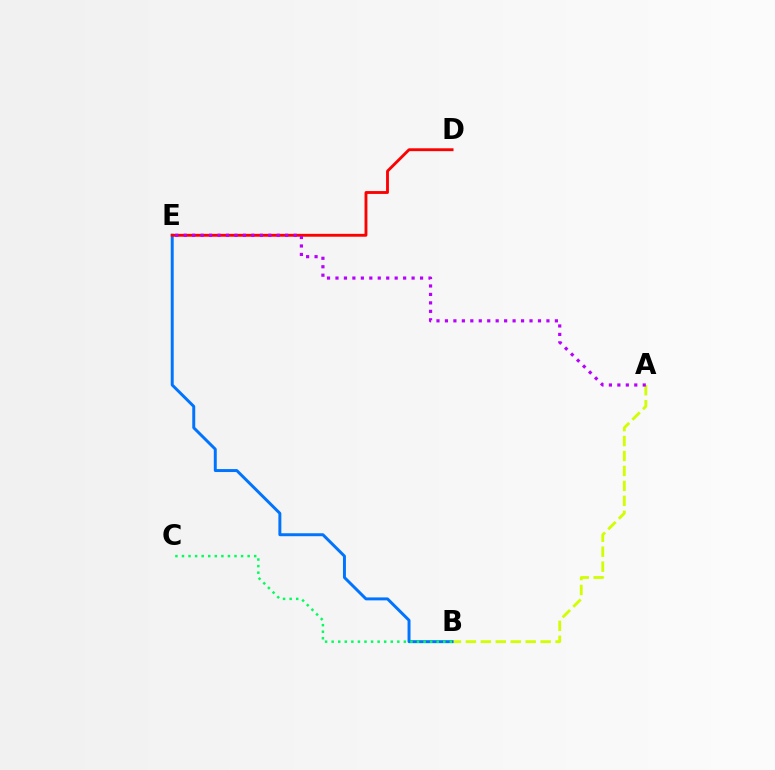{('A', 'B'): [{'color': '#d1ff00', 'line_style': 'dashed', 'thickness': 2.03}], ('B', 'E'): [{'color': '#0074ff', 'line_style': 'solid', 'thickness': 2.13}], ('B', 'C'): [{'color': '#00ff5c', 'line_style': 'dotted', 'thickness': 1.78}], ('D', 'E'): [{'color': '#ff0000', 'line_style': 'solid', 'thickness': 2.06}], ('A', 'E'): [{'color': '#b900ff', 'line_style': 'dotted', 'thickness': 2.3}]}